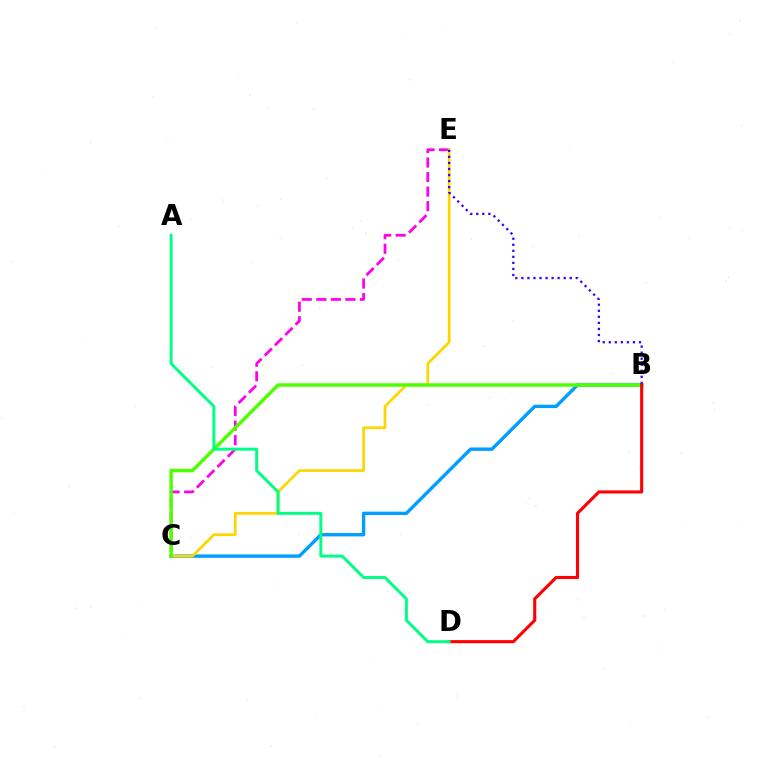{('B', 'C'): [{'color': '#009eff', 'line_style': 'solid', 'thickness': 2.42}, {'color': '#4fff00', 'line_style': 'solid', 'thickness': 2.47}], ('C', 'E'): [{'color': '#ff00ed', 'line_style': 'dashed', 'thickness': 1.98}, {'color': '#ffd500', 'line_style': 'solid', 'thickness': 1.96}], ('B', 'E'): [{'color': '#3700ff', 'line_style': 'dotted', 'thickness': 1.64}], ('B', 'D'): [{'color': '#ff0000', 'line_style': 'solid', 'thickness': 2.23}], ('A', 'D'): [{'color': '#00ff86', 'line_style': 'solid', 'thickness': 2.13}]}